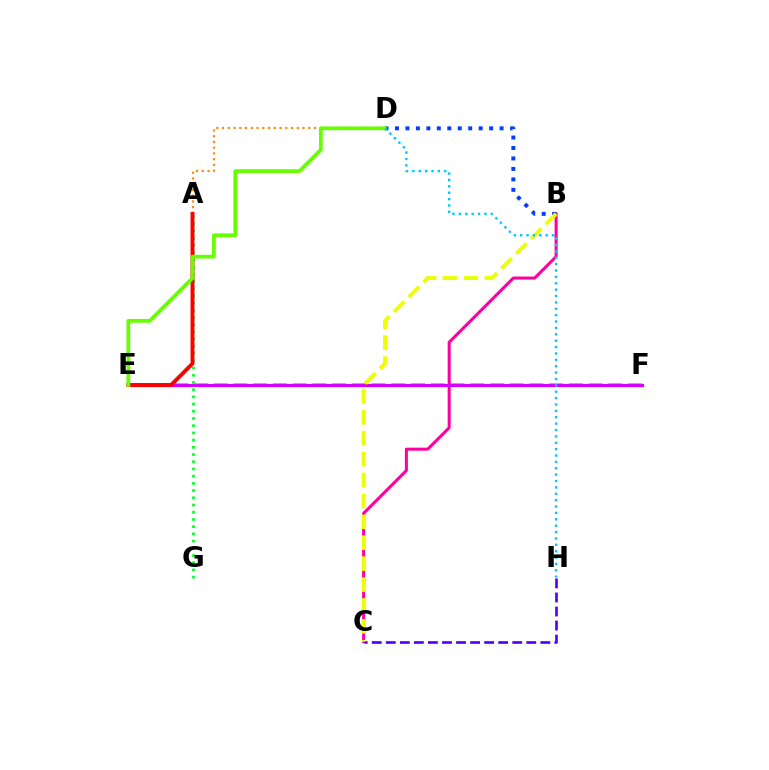{('E', 'F'): [{'color': '#00ffaf', 'line_style': 'dashed', 'thickness': 2.68}, {'color': '#d600ff', 'line_style': 'solid', 'thickness': 2.27}], ('B', 'C'): [{'color': '#ff00a0', 'line_style': 'solid', 'thickness': 2.18}, {'color': '#eeff00', 'line_style': 'dashed', 'thickness': 2.84}], ('A', 'D'): [{'color': '#ff8800', 'line_style': 'dotted', 'thickness': 1.56}], ('B', 'D'): [{'color': '#003fff', 'line_style': 'dotted', 'thickness': 2.84}], ('A', 'G'): [{'color': '#00ff27', 'line_style': 'dotted', 'thickness': 1.96}], ('C', 'H'): [{'color': '#4f00ff', 'line_style': 'dashed', 'thickness': 1.91}], ('A', 'E'): [{'color': '#ff0000', 'line_style': 'solid', 'thickness': 2.83}], ('D', 'E'): [{'color': '#66ff00', 'line_style': 'solid', 'thickness': 2.7}], ('D', 'H'): [{'color': '#00c7ff', 'line_style': 'dotted', 'thickness': 1.73}]}